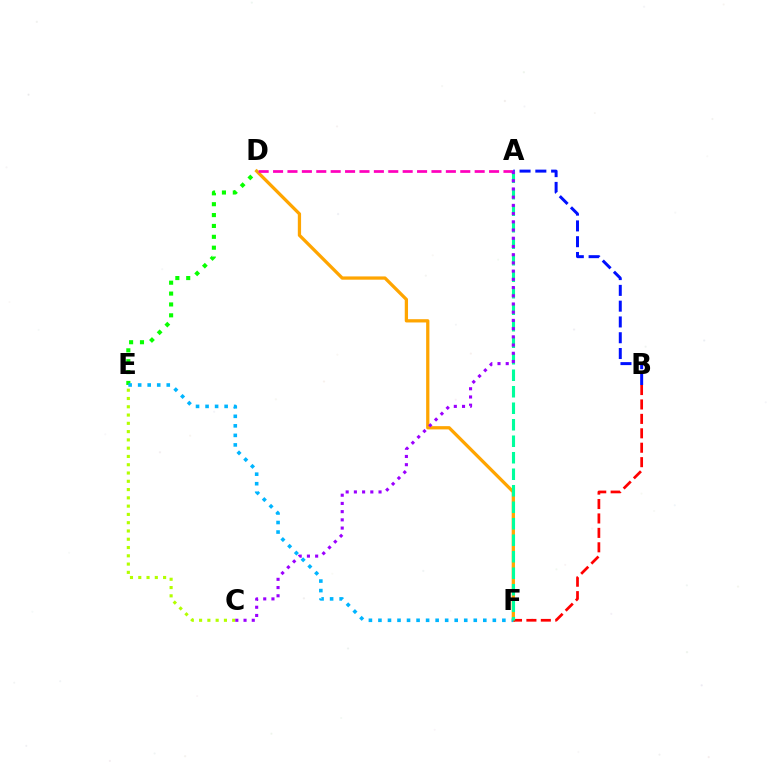{('D', 'F'): [{'color': '#ffa500', 'line_style': 'solid', 'thickness': 2.35}], ('C', 'E'): [{'color': '#b3ff00', 'line_style': 'dotted', 'thickness': 2.25}], ('A', 'D'): [{'color': '#ff00bd', 'line_style': 'dashed', 'thickness': 1.96}], ('D', 'E'): [{'color': '#08ff00', 'line_style': 'dotted', 'thickness': 2.95}], ('A', 'B'): [{'color': '#0010ff', 'line_style': 'dashed', 'thickness': 2.14}], ('B', 'F'): [{'color': '#ff0000', 'line_style': 'dashed', 'thickness': 1.96}], ('E', 'F'): [{'color': '#00b5ff', 'line_style': 'dotted', 'thickness': 2.59}], ('A', 'F'): [{'color': '#00ff9d', 'line_style': 'dashed', 'thickness': 2.24}], ('A', 'C'): [{'color': '#9b00ff', 'line_style': 'dotted', 'thickness': 2.23}]}